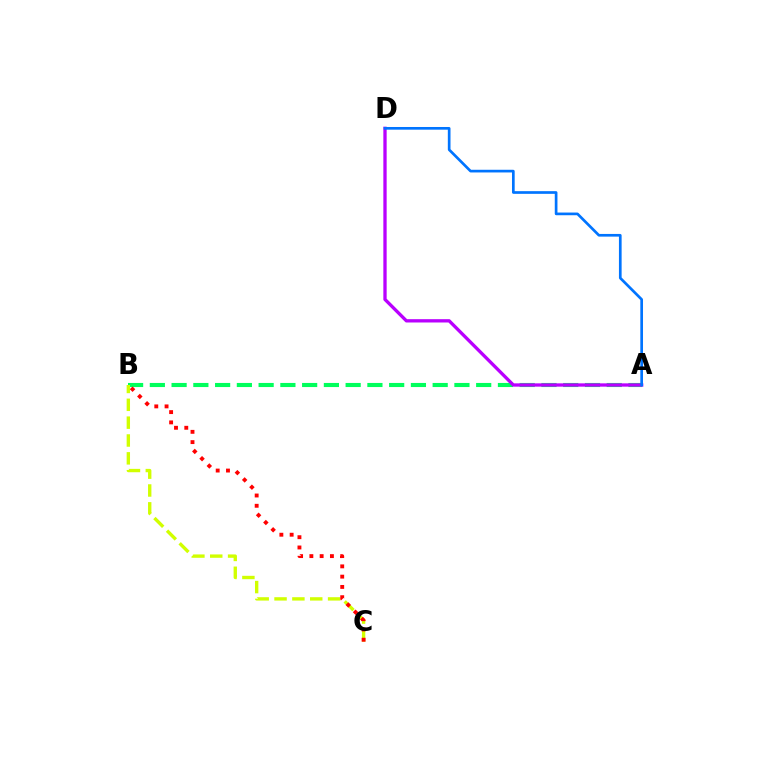{('A', 'B'): [{'color': '#00ff5c', 'line_style': 'dashed', 'thickness': 2.96}], ('B', 'C'): [{'color': '#d1ff00', 'line_style': 'dashed', 'thickness': 2.42}, {'color': '#ff0000', 'line_style': 'dotted', 'thickness': 2.79}], ('A', 'D'): [{'color': '#b900ff', 'line_style': 'solid', 'thickness': 2.39}, {'color': '#0074ff', 'line_style': 'solid', 'thickness': 1.93}]}